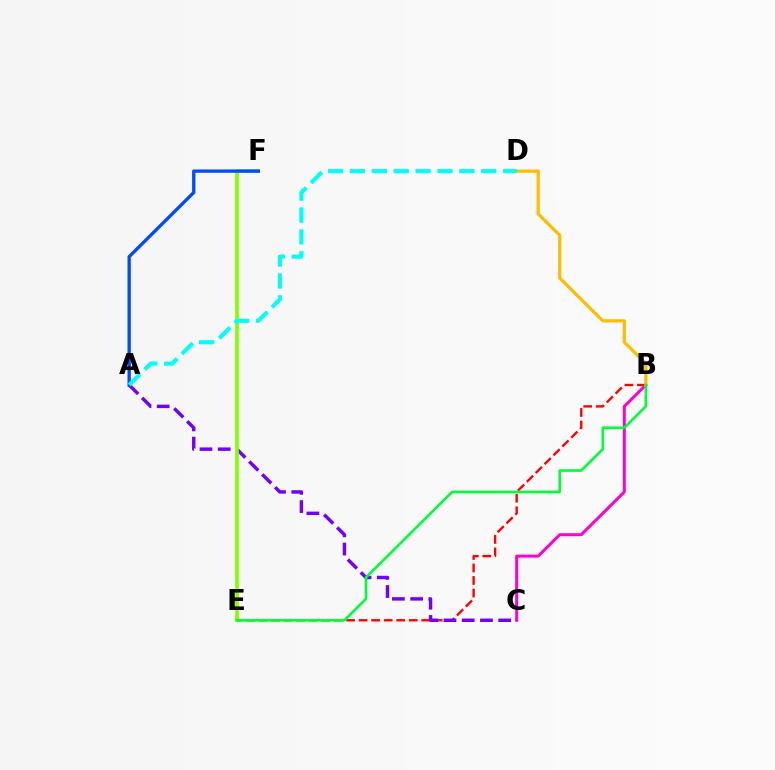{('B', 'E'): [{'color': '#ff0000', 'line_style': 'dashed', 'thickness': 1.7}, {'color': '#00ff39', 'line_style': 'solid', 'thickness': 1.9}], ('B', 'C'): [{'color': '#ff00cf', 'line_style': 'solid', 'thickness': 2.16}], ('B', 'D'): [{'color': '#ffbd00', 'line_style': 'solid', 'thickness': 2.31}], ('A', 'C'): [{'color': '#7200ff', 'line_style': 'dashed', 'thickness': 2.48}], ('E', 'F'): [{'color': '#84ff00', 'line_style': 'solid', 'thickness': 2.65}], ('A', 'F'): [{'color': '#004bff', 'line_style': 'solid', 'thickness': 2.39}], ('A', 'D'): [{'color': '#00fff6', 'line_style': 'dashed', 'thickness': 2.97}]}